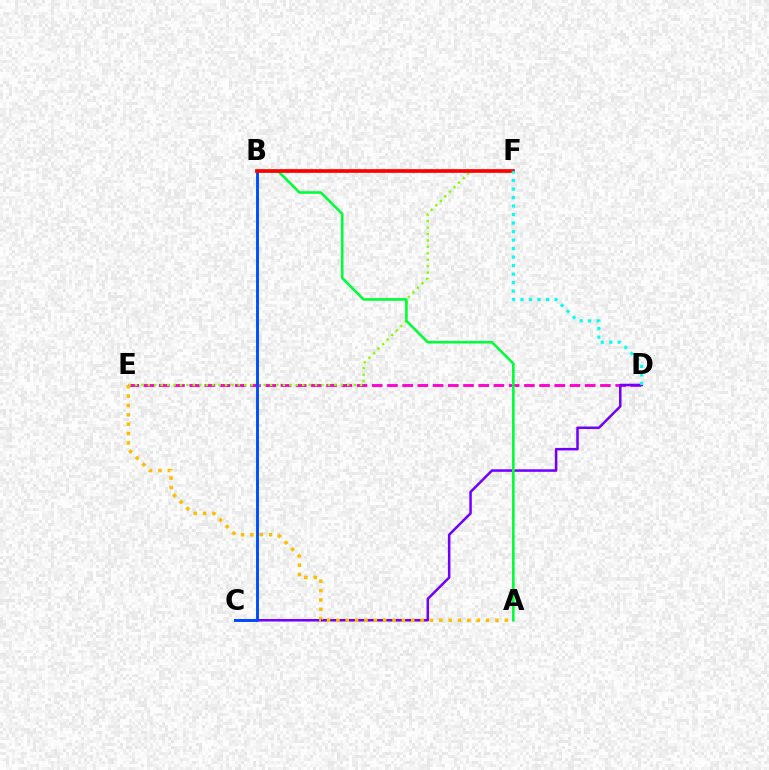{('D', 'E'): [{'color': '#ff00cf', 'line_style': 'dashed', 'thickness': 2.07}], ('E', 'F'): [{'color': '#84ff00', 'line_style': 'dotted', 'thickness': 1.75}], ('C', 'D'): [{'color': '#7200ff', 'line_style': 'solid', 'thickness': 1.81}], ('A', 'B'): [{'color': '#00ff39', 'line_style': 'solid', 'thickness': 1.88}], ('B', 'C'): [{'color': '#004bff', 'line_style': 'solid', 'thickness': 2.08}], ('B', 'F'): [{'color': '#ff0000', 'line_style': 'solid', 'thickness': 2.66}], ('D', 'F'): [{'color': '#00fff6', 'line_style': 'dotted', 'thickness': 2.31}], ('A', 'E'): [{'color': '#ffbd00', 'line_style': 'dotted', 'thickness': 2.54}]}